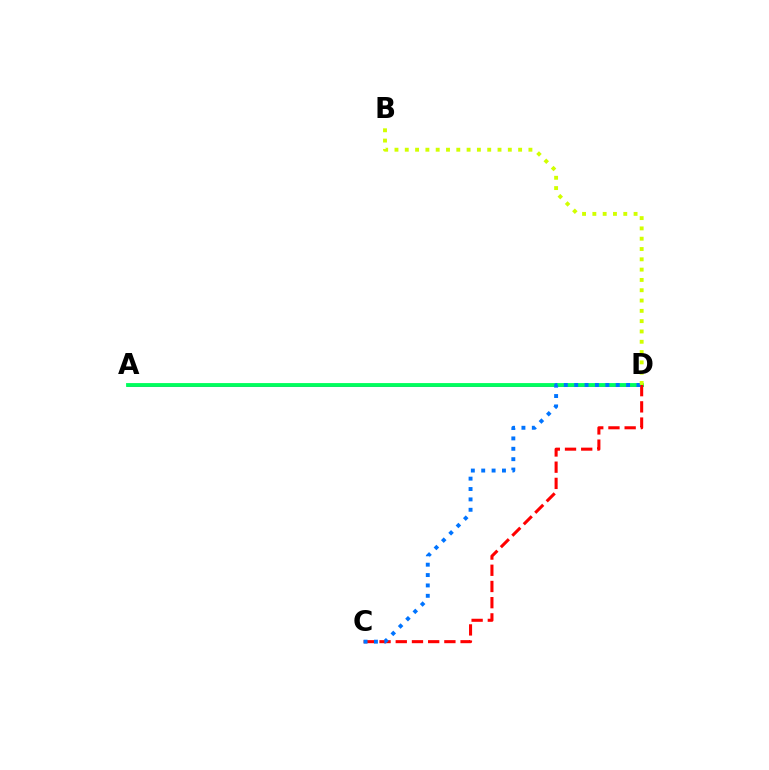{('A', 'D'): [{'color': '#b900ff', 'line_style': 'solid', 'thickness': 2.14}, {'color': '#00ff5c', 'line_style': 'solid', 'thickness': 2.76}], ('C', 'D'): [{'color': '#ff0000', 'line_style': 'dashed', 'thickness': 2.2}, {'color': '#0074ff', 'line_style': 'dotted', 'thickness': 2.82}], ('B', 'D'): [{'color': '#d1ff00', 'line_style': 'dotted', 'thickness': 2.8}]}